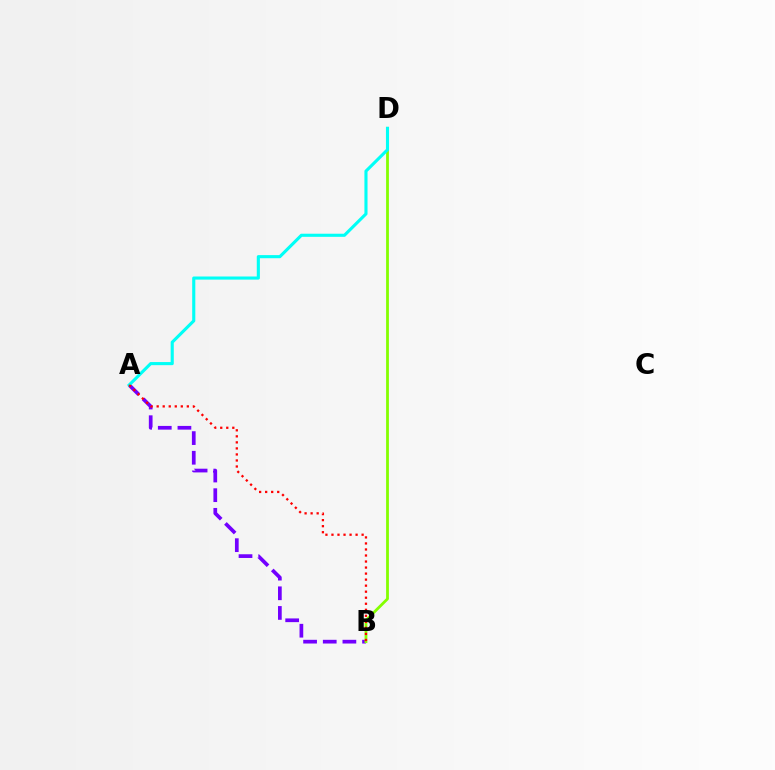{('A', 'B'): [{'color': '#7200ff', 'line_style': 'dashed', 'thickness': 2.67}, {'color': '#ff0000', 'line_style': 'dotted', 'thickness': 1.64}], ('B', 'D'): [{'color': '#84ff00', 'line_style': 'solid', 'thickness': 2.01}], ('A', 'D'): [{'color': '#00fff6', 'line_style': 'solid', 'thickness': 2.24}]}